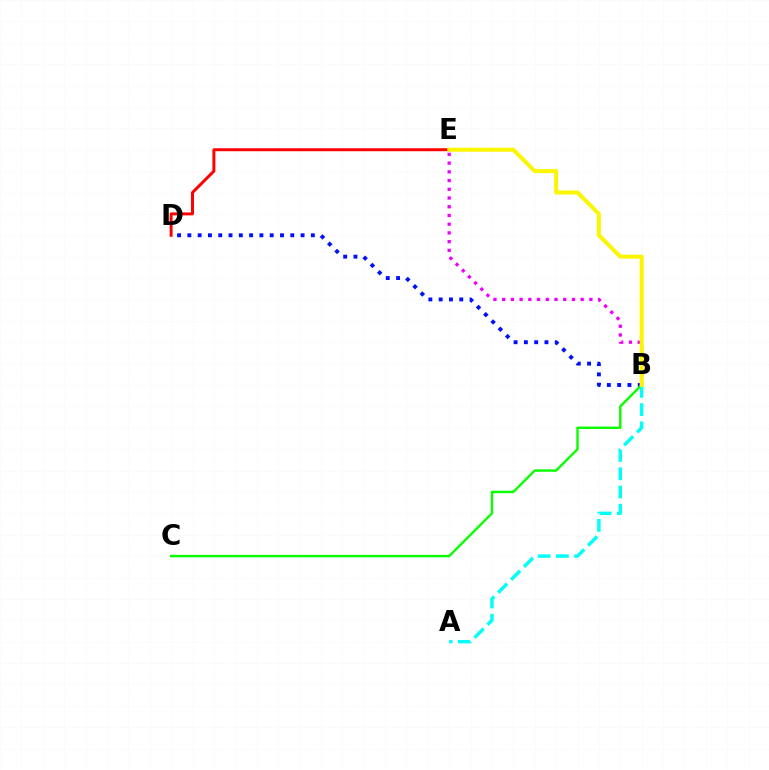{('B', 'E'): [{'color': '#ee00ff', 'line_style': 'dotted', 'thickness': 2.37}, {'color': '#fcf500', 'line_style': 'solid', 'thickness': 2.88}], ('B', 'D'): [{'color': '#0010ff', 'line_style': 'dotted', 'thickness': 2.8}], ('D', 'E'): [{'color': '#ff0000', 'line_style': 'solid', 'thickness': 2.14}], ('B', 'C'): [{'color': '#08ff00', 'line_style': 'solid', 'thickness': 1.73}], ('A', 'B'): [{'color': '#00fff6', 'line_style': 'dashed', 'thickness': 2.48}]}